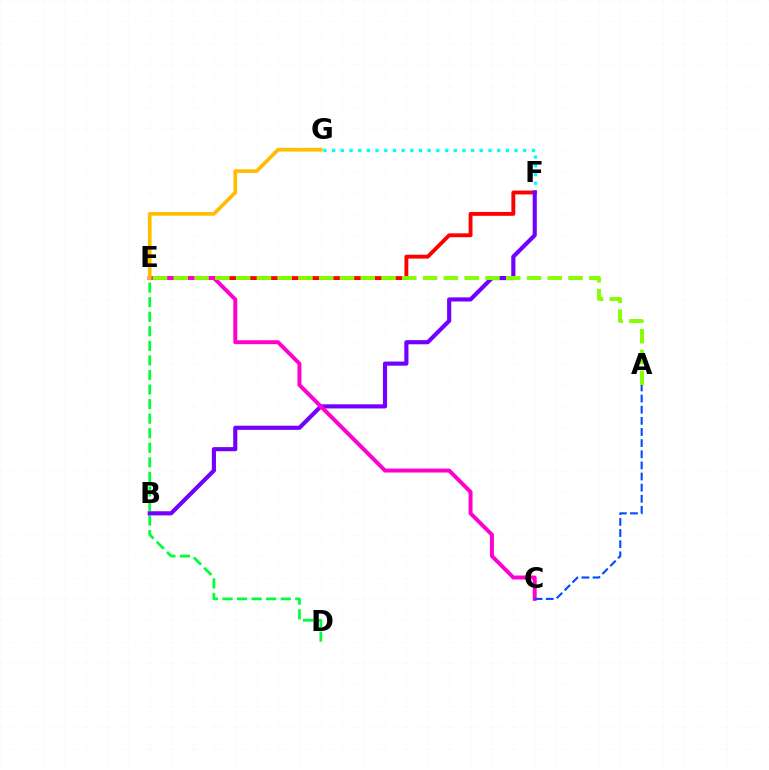{('D', 'E'): [{'color': '#00ff39', 'line_style': 'dashed', 'thickness': 1.98}], ('F', 'G'): [{'color': '#00fff6', 'line_style': 'dotted', 'thickness': 2.36}], ('E', 'F'): [{'color': '#ff0000', 'line_style': 'solid', 'thickness': 2.79}], ('B', 'F'): [{'color': '#7200ff', 'line_style': 'solid', 'thickness': 2.97}], ('C', 'E'): [{'color': '#ff00cf', 'line_style': 'solid', 'thickness': 2.84}], ('A', 'C'): [{'color': '#004bff', 'line_style': 'dashed', 'thickness': 1.51}], ('E', 'G'): [{'color': '#ffbd00', 'line_style': 'solid', 'thickness': 2.66}], ('A', 'E'): [{'color': '#84ff00', 'line_style': 'dashed', 'thickness': 2.82}]}